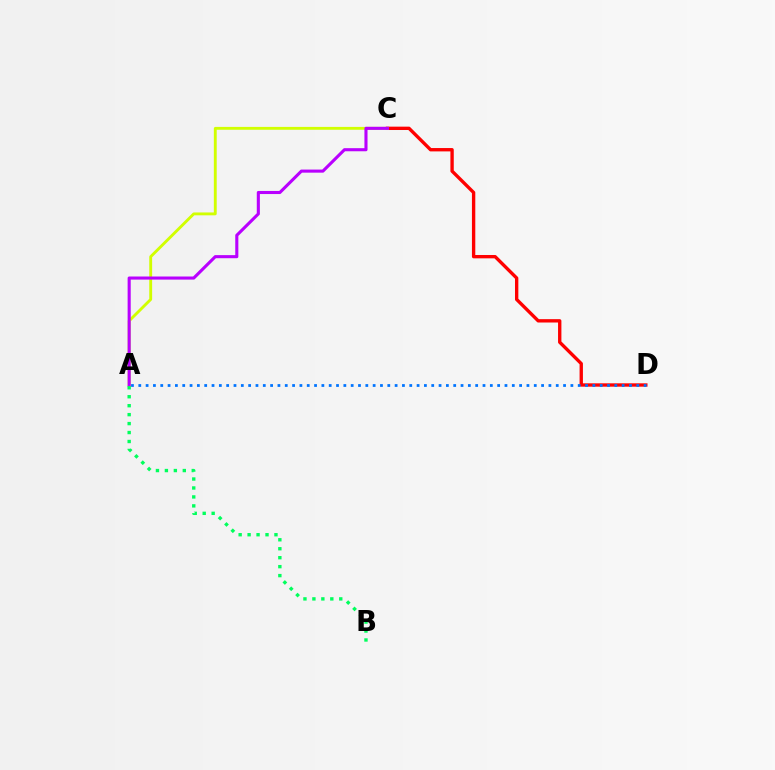{('C', 'D'): [{'color': '#ff0000', 'line_style': 'solid', 'thickness': 2.41}], ('A', 'C'): [{'color': '#d1ff00', 'line_style': 'solid', 'thickness': 2.06}, {'color': '#b900ff', 'line_style': 'solid', 'thickness': 2.23}], ('A', 'B'): [{'color': '#00ff5c', 'line_style': 'dotted', 'thickness': 2.43}], ('A', 'D'): [{'color': '#0074ff', 'line_style': 'dotted', 'thickness': 1.99}]}